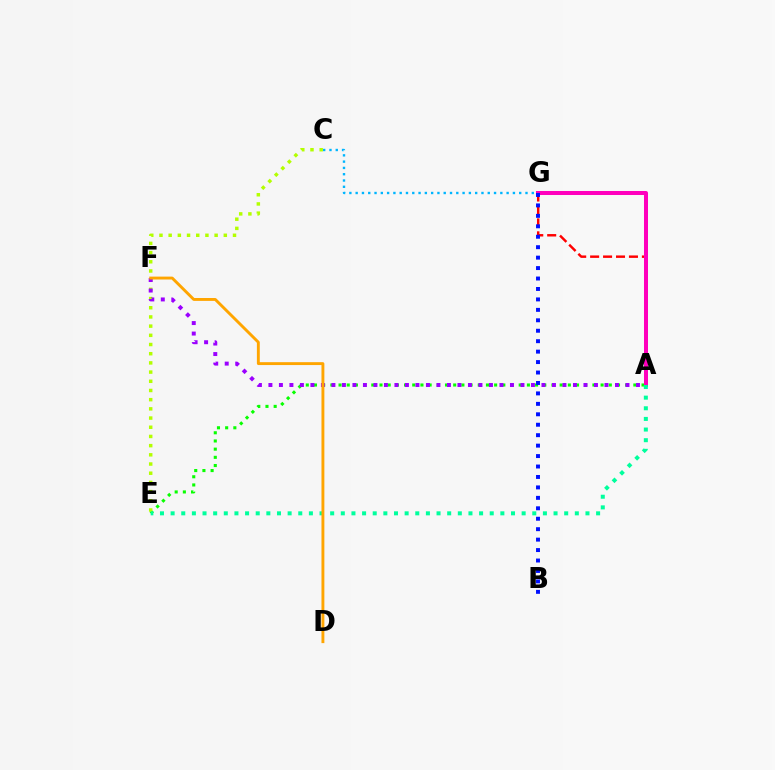{('A', 'G'): [{'color': '#ff0000', 'line_style': 'dashed', 'thickness': 1.76}, {'color': '#ff00bd', 'line_style': 'solid', 'thickness': 2.89}], ('A', 'E'): [{'color': '#08ff00', 'line_style': 'dotted', 'thickness': 2.22}, {'color': '#00ff9d', 'line_style': 'dotted', 'thickness': 2.89}], ('C', 'E'): [{'color': '#b3ff00', 'line_style': 'dotted', 'thickness': 2.5}], ('C', 'G'): [{'color': '#00b5ff', 'line_style': 'dotted', 'thickness': 1.71}], ('A', 'F'): [{'color': '#9b00ff', 'line_style': 'dotted', 'thickness': 2.85}], ('D', 'F'): [{'color': '#ffa500', 'line_style': 'solid', 'thickness': 2.08}], ('B', 'G'): [{'color': '#0010ff', 'line_style': 'dotted', 'thickness': 2.84}]}